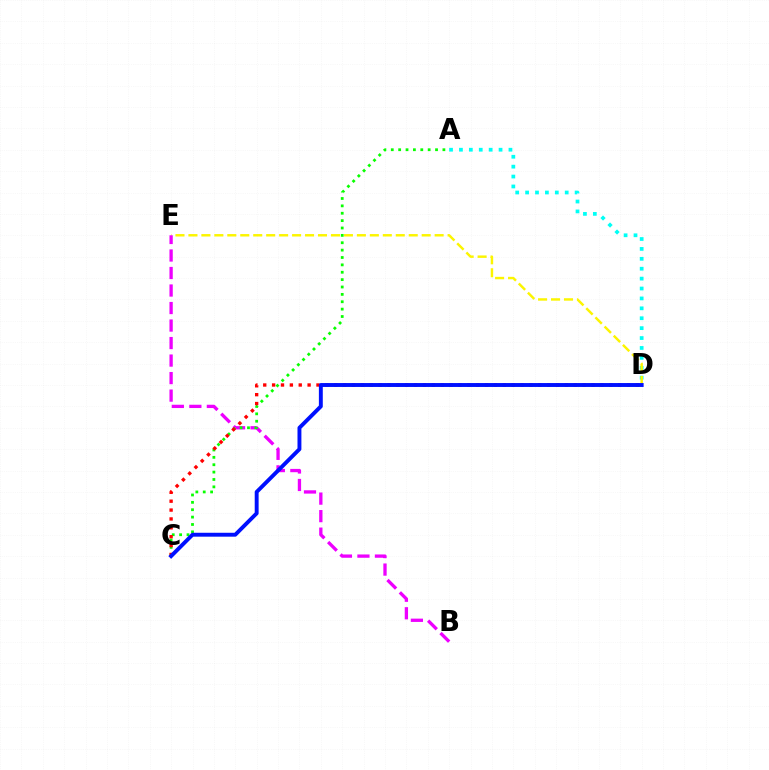{('A', 'D'): [{'color': '#00fff6', 'line_style': 'dotted', 'thickness': 2.69}], ('D', 'E'): [{'color': '#fcf500', 'line_style': 'dashed', 'thickness': 1.76}], ('B', 'E'): [{'color': '#ee00ff', 'line_style': 'dashed', 'thickness': 2.38}], ('A', 'C'): [{'color': '#08ff00', 'line_style': 'dotted', 'thickness': 2.0}], ('C', 'D'): [{'color': '#ff0000', 'line_style': 'dotted', 'thickness': 2.41}, {'color': '#0010ff', 'line_style': 'solid', 'thickness': 2.81}]}